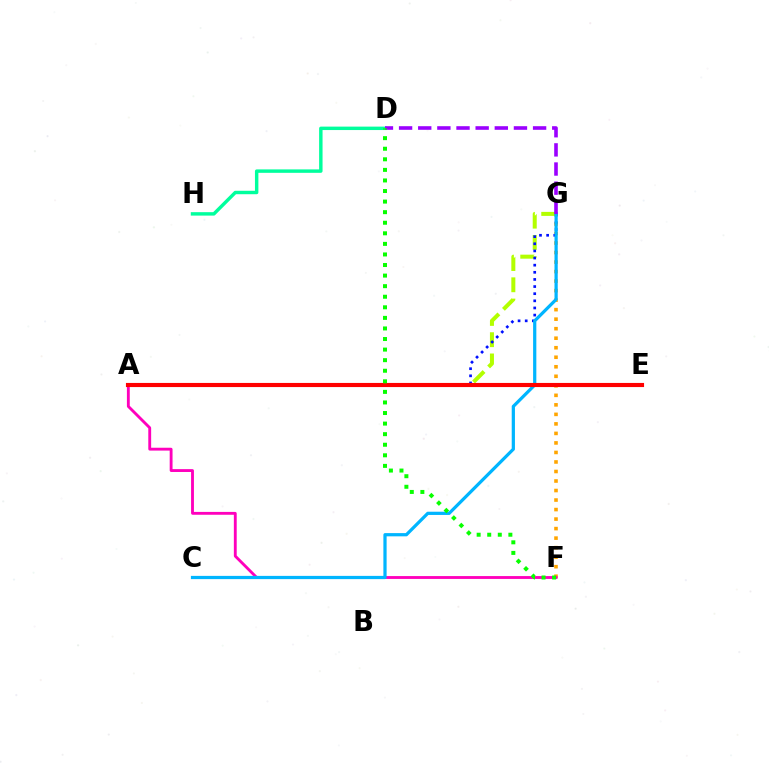{('F', 'G'): [{'color': '#ffa500', 'line_style': 'dotted', 'thickness': 2.59}], ('A', 'G'): [{'color': '#b3ff00', 'line_style': 'dashed', 'thickness': 2.89}, {'color': '#0010ff', 'line_style': 'dotted', 'thickness': 1.94}], ('D', 'H'): [{'color': '#00ff9d', 'line_style': 'solid', 'thickness': 2.47}], ('A', 'F'): [{'color': '#ff00bd', 'line_style': 'solid', 'thickness': 2.06}], ('C', 'G'): [{'color': '#00b5ff', 'line_style': 'solid', 'thickness': 2.33}], ('D', 'G'): [{'color': '#9b00ff', 'line_style': 'dashed', 'thickness': 2.6}], ('A', 'E'): [{'color': '#ff0000', 'line_style': 'solid', 'thickness': 2.97}], ('D', 'F'): [{'color': '#08ff00', 'line_style': 'dotted', 'thickness': 2.87}]}